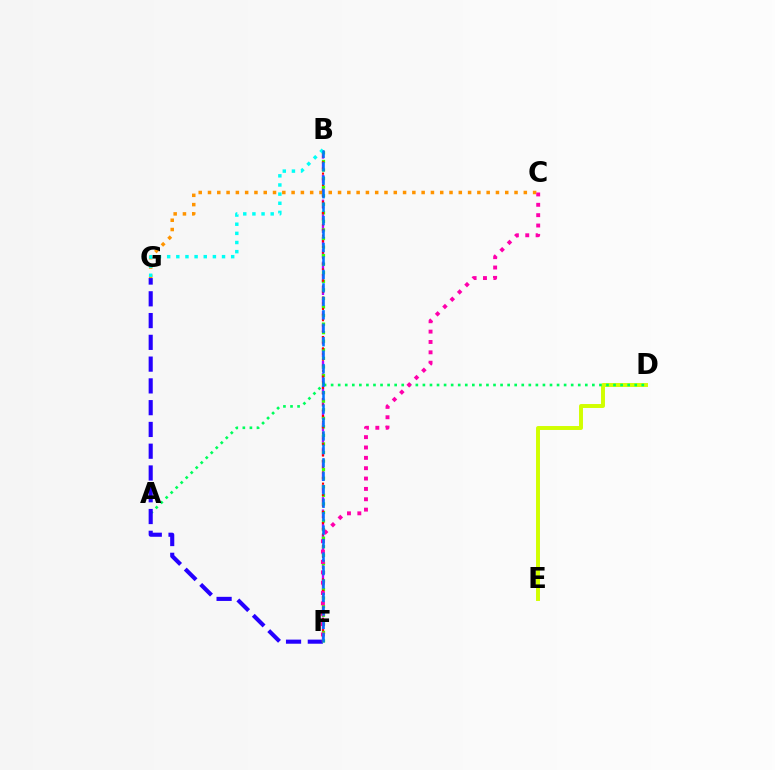{('D', 'E'): [{'color': '#d1ff00', 'line_style': 'solid', 'thickness': 2.84}], ('A', 'D'): [{'color': '#00ff5c', 'line_style': 'dotted', 'thickness': 1.92}], ('F', 'G'): [{'color': '#2500ff', 'line_style': 'dashed', 'thickness': 2.96}], ('B', 'F'): [{'color': '#b900ff', 'line_style': 'dashed', 'thickness': 1.68}, {'color': '#3dff00', 'line_style': 'dotted', 'thickness': 2.33}, {'color': '#ff0000', 'line_style': 'dotted', 'thickness': 1.53}, {'color': '#0074ff', 'line_style': 'dashed', 'thickness': 1.83}], ('C', 'G'): [{'color': '#ff9400', 'line_style': 'dotted', 'thickness': 2.52}], ('C', 'F'): [{'color': '#ff00ac', 'line_style': 'dotted', 'thickness': 2.81}], ('B', 'G'): [{'color': '#00fff6', 'line_style': 'dotted', 'thickness': 2.48}]}